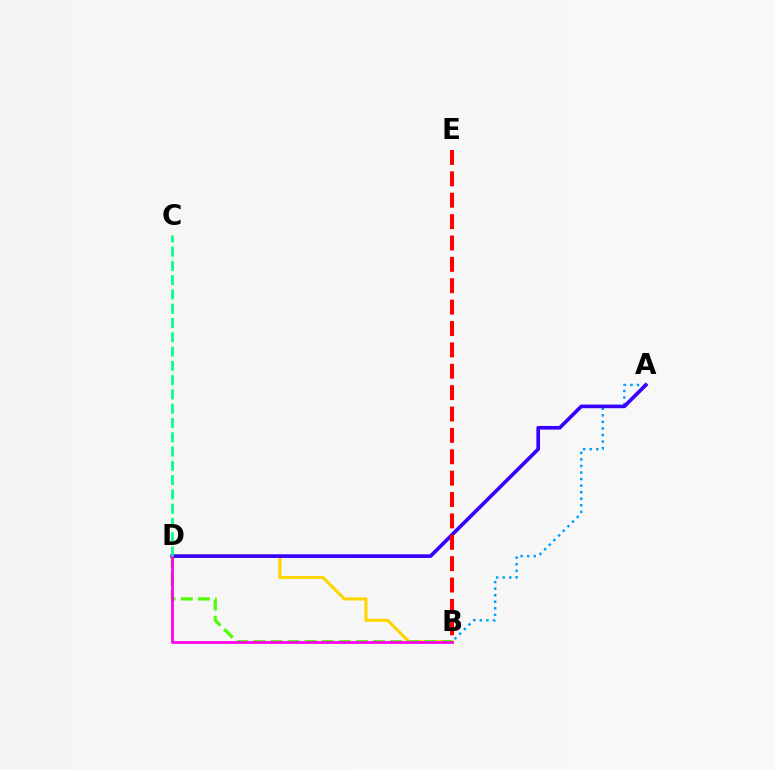{('B', 'D'): [{'color': '#ffd500', 'line_style': 'solid', 'thickness': 2.22}, {'color': '#4fff00', 'line_style': 'dashed', 'thickness': 2.32}, {'color': '#ff00ed', 'line_style': 'solid', 'thickness': 2.0}], ('A', 'B'): [{'color': '#009eff', 'line_style': 'dotted', 'thickness': 1.78}], ('A', 'D'): [{'color': '#3700ff', 'line_style': 'solid', 'thickness': 2.63}], ('C', 'D'): [{'color': '#00ff86', 'line_style': 'dashed', 'thickness': 1.94}], ('B', 'E'): [{'color': '#ff0000', 'line_style': 'dashed', 'thickness': 2.9}]}